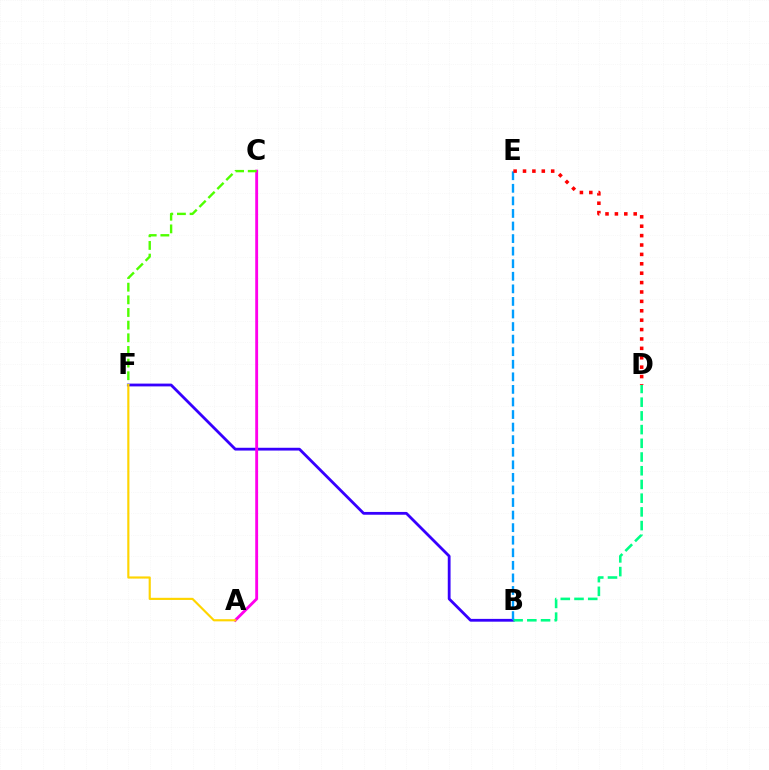{('B', 'F'): [{'color': '#3700ff', 'line_style': 'solid', 'thickness': 2.01}], ('B', 'D'): [{'color': '#00ff86', 'line_style': 'dashed', 'thickness': 1.86}], ('A', 'C'): [{'color': '#ff00ed', 'line_style': 'solid', 'thickness': 2.06}], ('B', 'E'): [{'color': '#009eff', 'line_style': 'dashed', 'thickness': 1.71}], ('C', 'F'): [{'color': '#4fff00', 'line_style': 'dashed', 'thickness': 1.72}], ('D', 'E'): [{'color': '#ff0000', 'line_style': 'dotted', 'thickness': 2.55}], ('A', 'F'): [{'color': '#ffd500', 'line_style': 'solid', 'thickness': 1.55}]}